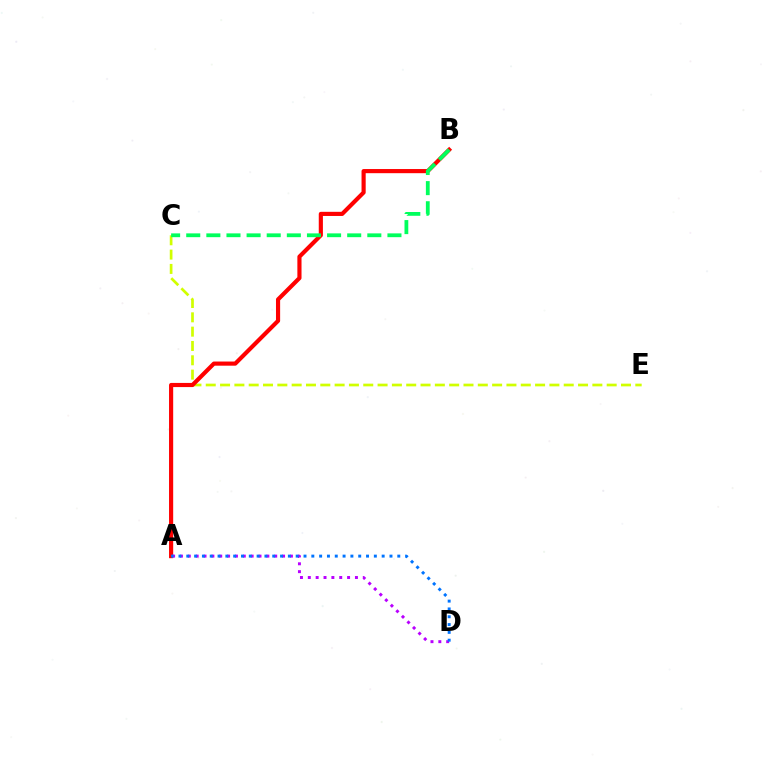{('C', 'E'): [{'color': '#d1ff00', 'line_style': 'dashed', 'thickness': 1.95}], ('A', 'B'): [{'color': '#ff0000', 'line_style': 'solid', 'thickness': 2.99}], ('A', 'D'): [{'color': '#b900ff', 'line_style': 'dotted', 'thickness': 2.13}, {'color': '#0074ff', 'line_style': 'dotted', 'thickness': 2.12}], ('B', 'C'): [{'color': '#00ff5c', 'line_style': 'dashed', 'thickness': 2.73}]}